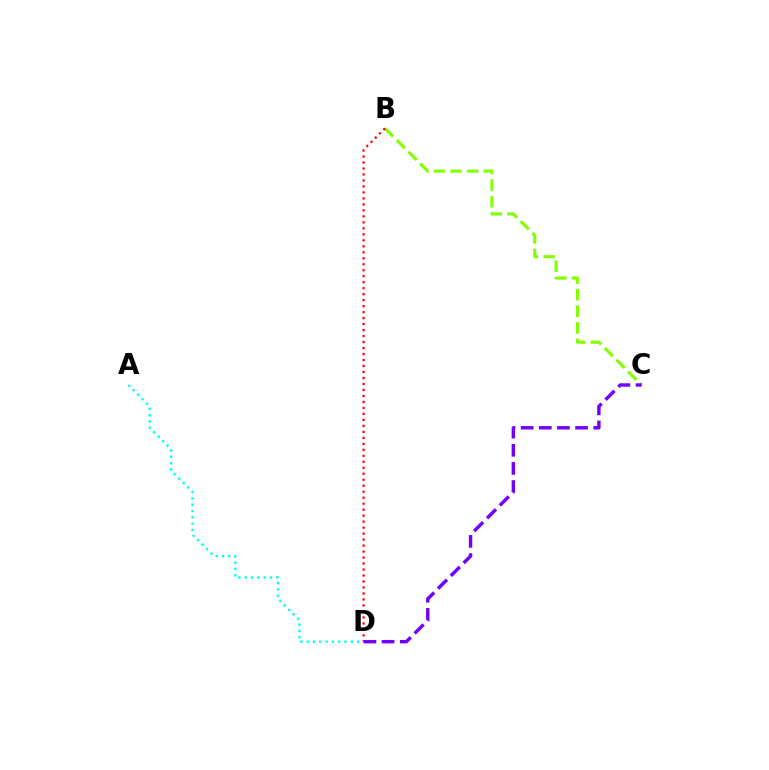{('B', 'C'): [{'color': '#84ff00', 'line_style': 'dashed', 'thickness': 2.26}], ('A', 'D'): [{'color': '#00fff6', 'line_style': 'dotted', 'thickness': 1.71}], ('B', 'D'): [{'color': '#ff0000', 'line_style': 'dotted', 'thickness': 1.63}], ('C', 'D'): [{'color': '#7200ff', 'line_style': 'dashed', 'thickness': 2.46}]}